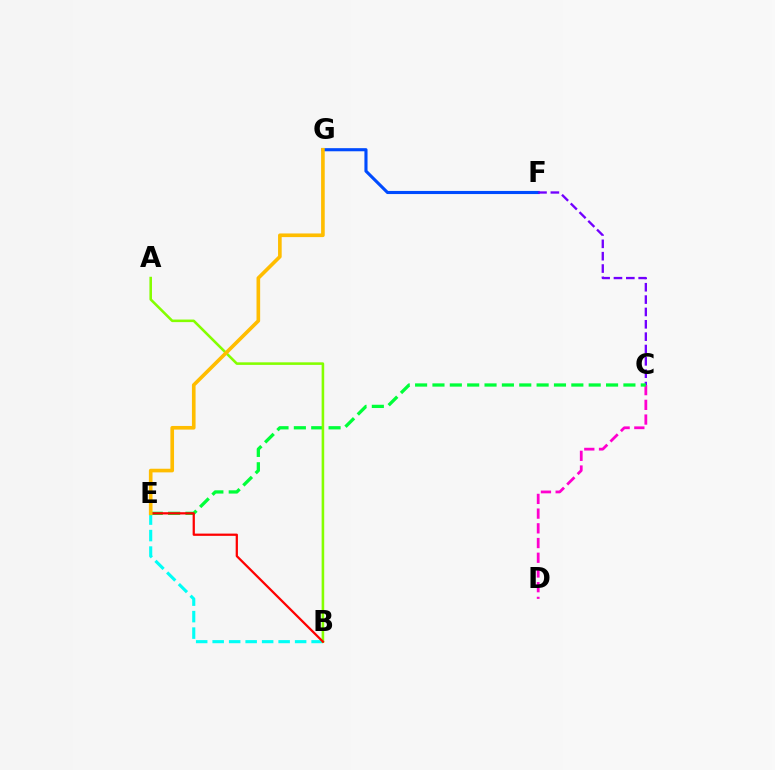{('C', 'D'): [{'color': '#ff00cf', 'line_style': 'dashed', 'thickness': 2.0}], ('F', 'G'): [{'color': '#004bff', 'line_style': 'solid', 'thickness': 2.24}], ('C', 'F'): [{'color': '#7200ff', 'line_style': 'dashed', 'thickness': 1.68}], ('B', 'E'): [{'color': '#00fff6', 'line_style': 'dashed', 'thickness': 2.24}, {'color': '#ff0000', 'line_style': 'solid', 'thickness': 1.62}], ('C', 'E'): [{'color': '#00ff39', 'line_style': 'dashed', 'thickness': 2.36}], ('A', 'B'): [{'color': '#84ff00', 'line_style': 'solid', 'thickness': 1.85}], ('E', 'G'): [{'color': '#ffbd00', 'line_style': 'solid', 'thickness': 2.62}]}